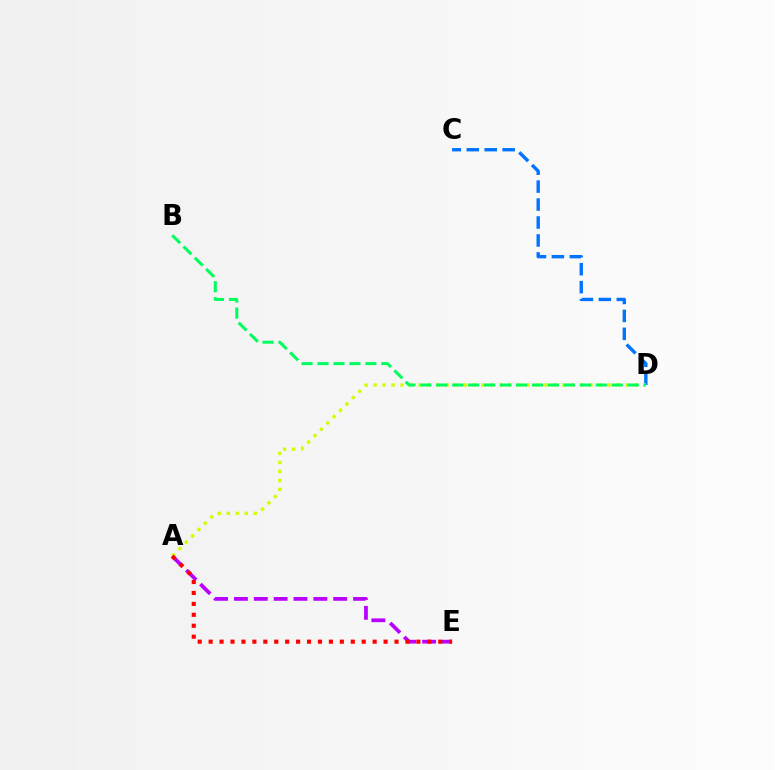{('C', 'D'): [{'color': '#0074ff', 'line_style': 'dashed', 'thickness': 2.44}], ('A', 'D'): [{'color': '#d1ff00', 'line_style': 'dotted', 'thickness': 2.44}], ('B', 'D'): [{'color': '#00ff5c', 'line_style': 'dashed', 'thickness': 2.17}], ('A', 'E'): [{'color': '#b900ff', 'line_style': 'dashed', 'thickness': 2.7}, {'color': '#ff0000', 'line_style': 'dotted', 'thickness': 2.97}]}